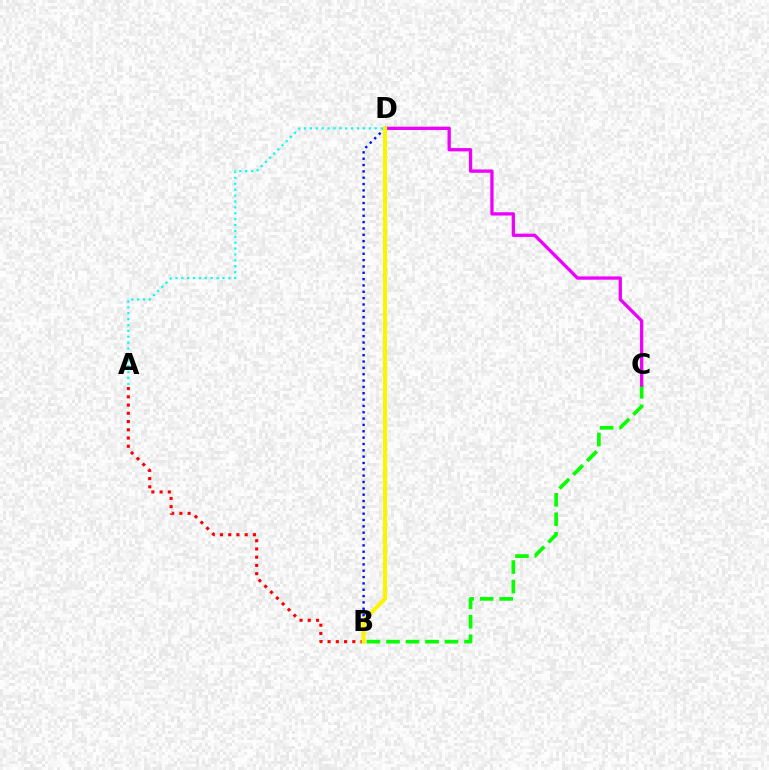{('B', 'C'): [{'color': '#08ff00', 'line_style': 'dashed', 'thickness': 2.65}], ('A', 'B'): [{'color': '#ff0000', 'line_style': 'dotted', 'thickness': 2.24}], ('A', 'D'): [{'color': '#00fff6', 'line_style': 'dotted', 'thickness': 1.6}], ('B', 'D'): [{'color': '#0010ff', 'line_style': 'dotted', 'thickness': 1.72}, {'color': '#fcf500', 'line_style': 'solid', 'thickness': 2.95}], ('C', 'D'): [{'color': '#ee00ff', 'line_style': 'solid', 'thickness': 2.37}]}